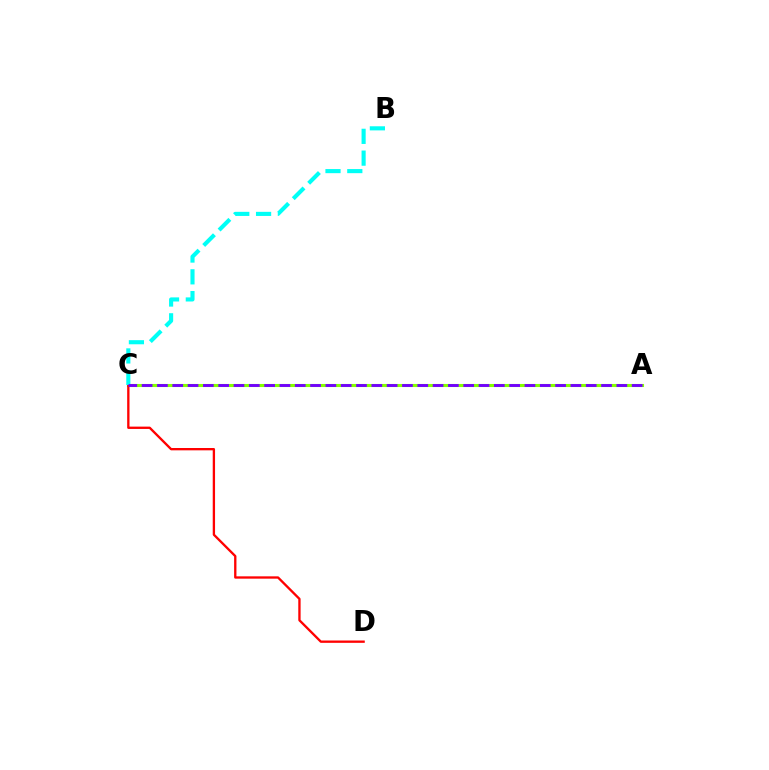{('A', 'C'): [{'color': '#84ff00', 'line_style': 'solid', 'thickness': 2.22}, {'color': '#7200ff', 'line_style': 'dashed', 'thickness': 2.08}], ('C', 'D'): [{'color': '#ff0000', 'line_style': 'solid', 'thickness': 1.68}], ('B', 'C'): [{'color': '#00fff6', 'line_style': 'dashed', 'thickness': 2.96}]}